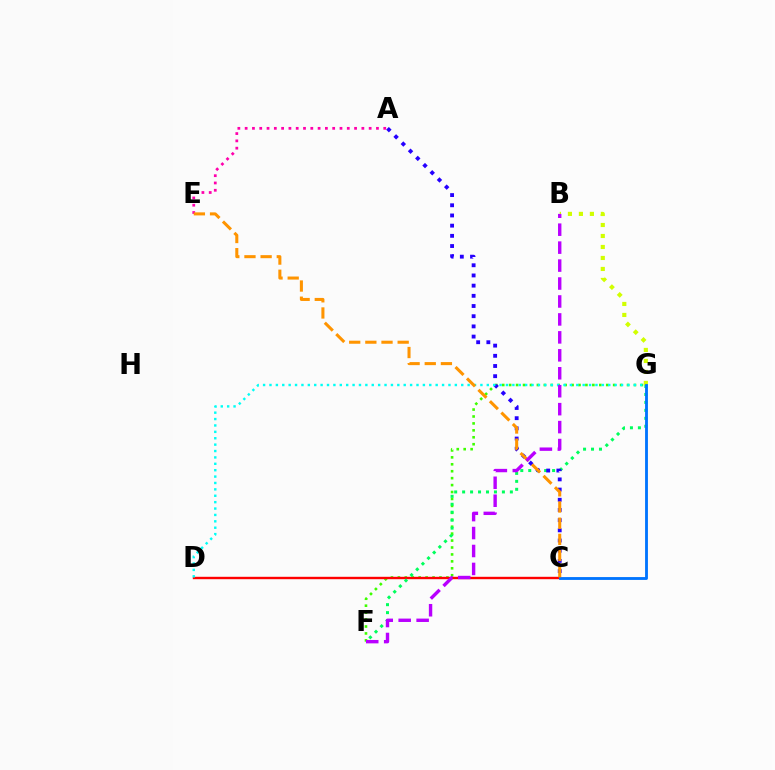{('F', 'G'): [{'color': '#3dff00', 'line_style': 'dotted', 'thickness': 1.88}, {'color': '#00ff5c', 'line_style': 'dotted', 'thickness': 2.16}], ('B', 'G'): [{'color': '#d1ff00', 'line_style': 'dotted', 'thickness': 2.99}], ('C', 'D'): [{'color': '#ff0000', 'line_style': 'solid', 'thickness': 1.72}], ('C', 'G'): [{'color': '#0074ff', 'line_style': 'solid', 'thickness': 2.05}], ('A', 'E'): [{'color': '#ff00ac', 'line_style': 'dotted', 'thickness': 1.98}], ('A', 'C'): [{'color': '#2500ff', 'line_style': 'dotted', 'thickness': 2.77}], ('D', 'G'): [{'color': '#00fff6', 'line_style': 'dotted', 'thickness': 1.74}], ('C', 'E'): [{'color': '#ff9400', 'line_style': 'dashed', 'thickness': 2.19}], ('B', 'F'): [{'color': '#b900ff', 'line_style': 'dashed', 'thickness': 2.44}]}